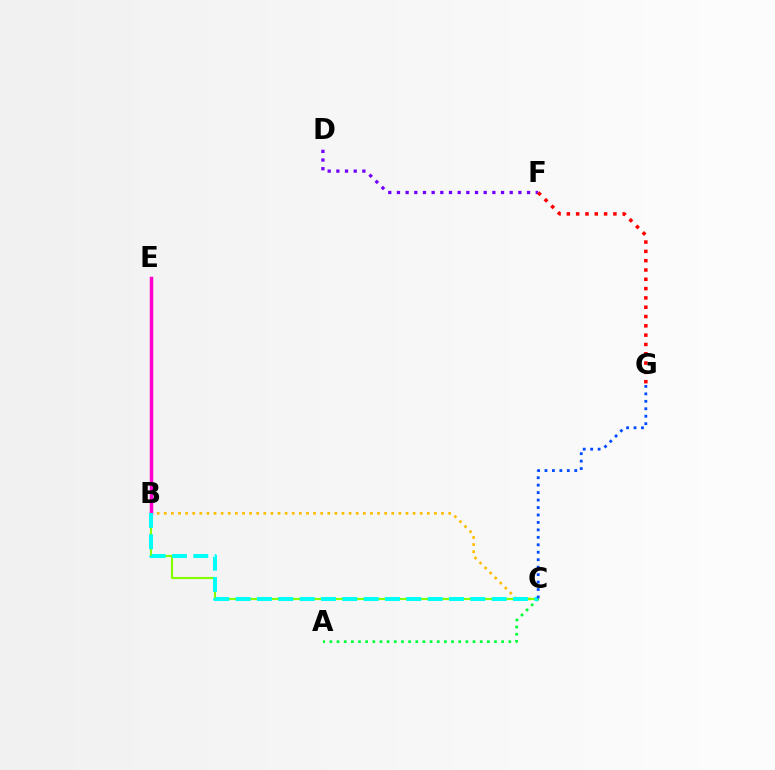{('B', 'C'): [{'color': '#ffbd00', 'line_style': 'dotted', 'thickness': 1.93}, {'color': '#84ff00', 'line_style': 'solid', 'thickness': 1.52}, {'color': '#00fff6', 'line_style': 'dashed', 'thickness': 2.9}], ('A', 'C'): [{'color': '#00ff39', 'line_style': 'dotted', 'thickness': 1.94}], ('B', 'E'): [{'color': '#ff00cf', 'line_style': 'solid', 'thickness': 2.51}], ('D', 'F'): [{'color': '#7200ff', 'line_style': 'dotted', 'thickness': 2.36}], ('F', 'G'): [{'color': '#ff0000', 'line_style': 'dotted', 'thickness': 2.53}], ('C', 'G'): [{'color': '#004bff', 'line_style': 'dotted', 'thickness': 2.03}]}